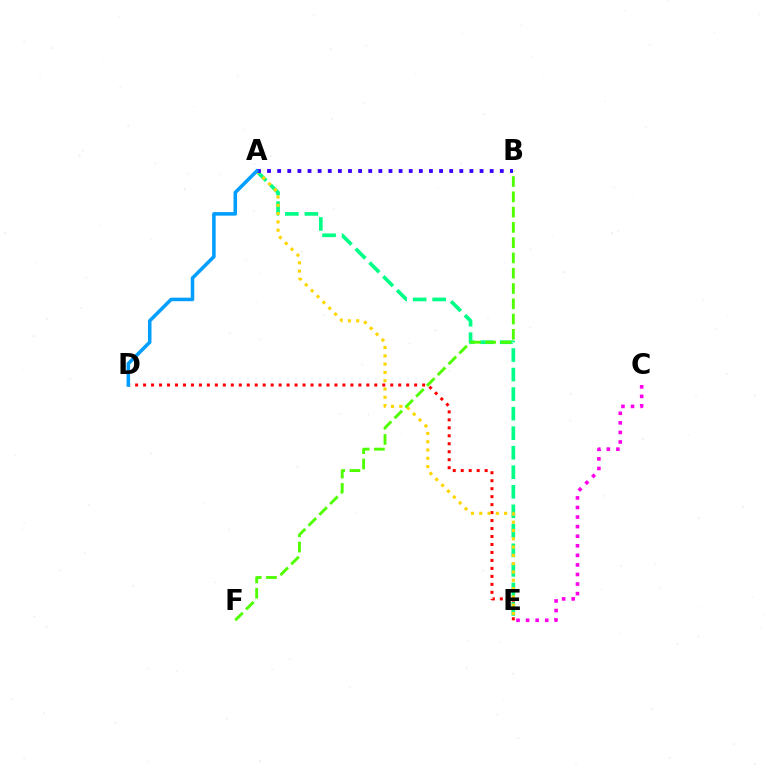{('D', 'E'): [{'color': '#ff0000', 'line_style': 'dotted', 'thickness': 2.17}], ('A', 'E'): [{'color': '#00ff86', 'line_style': 'dashed', 'thickness': 2.65}, {'color': '#ffd500', 'line_style': 'dotted', 'thickness': 2.25}], ('C', 'E'): [{'color': '#ff00ed', 'line_style': 'dotted', 'thickness': 2.6}], ('B', 'F'): [{'color': '#4fff00', 'line_style': 'dashed', 'thickness': 2.08}], ('A', 'B'): [{'color': '#3700ff', 'line_style': 'dotted', 'thickness': 2.75}], ('A', 'D'): [{'color': '#009eff', 'line_style': 'solid', 'thickness': 2.54}]}